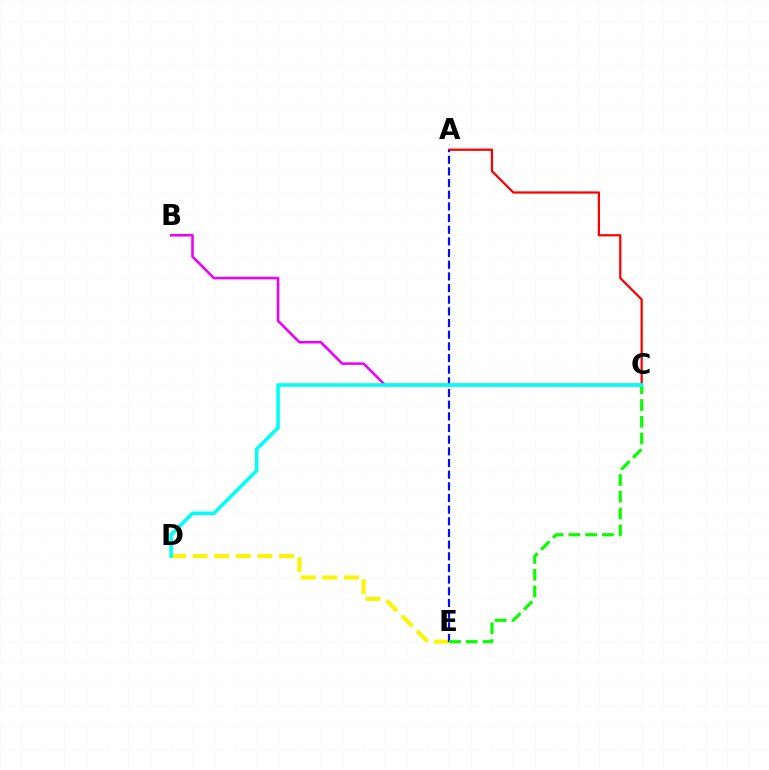{('B', 'C'): [{'color': '#ee00ff', 'line_style': 'solid', 'thickness': 1.86}], ('D', 'E'): [{'color': '#fcf500', 'line_style': 'dashed', 'thickness': 2.93}], ('A', 'C'): [{'color': '#ff0000', 'line_style': 'solid', 'thickness': 1.61}], ('A', 'E'): [{'color': '#0010ff', 'line_style': 'dashed', 'thickness': 1.58}], ('C', 'E'): [{'color': '#08ff00', 'line_style': 'dashed', 'thickness': 2.28}], ('C', 'D'): [{'color': '#00fff6', 'line_style': 'solid', 'thickness': 2.59}]}